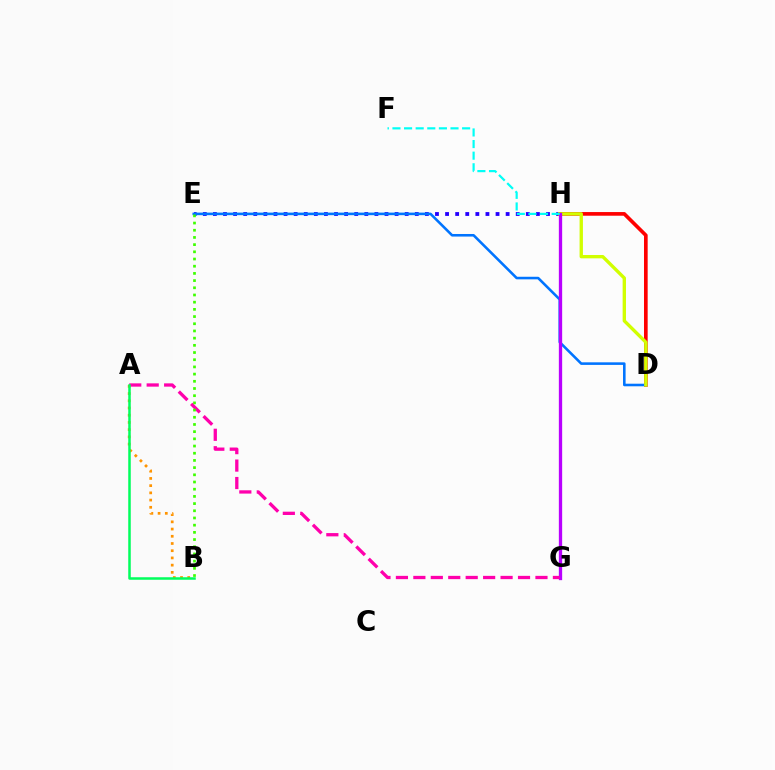{('E', 'H'): [{'color': '#2500ff', 'line_style': 'dotted', 'thickness': 2.74}], ('D', 'H'): [{'color': '#ff0000', 'line_style': 'solid', 'thickness': 2.64}, {'color': '#d1ff00', 'line_style': 'solid', 'thickness': 2.41}], ('A', 'B'): [{'color': '#ff9400', 'line_style': 'dotted', 'thickness': 1.96}, {'color': '#00ff5c', 'line_style': 'solid', 'thickness': 1.81}], ('D', 'E'): [{'color': '#0074ff', 'line_style': 'solid', 'thickness': 1.86}], ('G', 'H'): [{'color': '#b900ff', 'line_style': 'solid', 'thickness': 2.38}], ('A', 'G'): [{'color': '#ff00ac', 'line_style': 'dashed', 'thickness': 2.37}], ('B', 'E'): [{'color': '#3dff00', 'line_style': 'dotted', 'thickness': 1.95}], ('F', 'H'): [{'color': '#00fff6', 'line_style': 'dashed', 'thickness': 1.58}]}